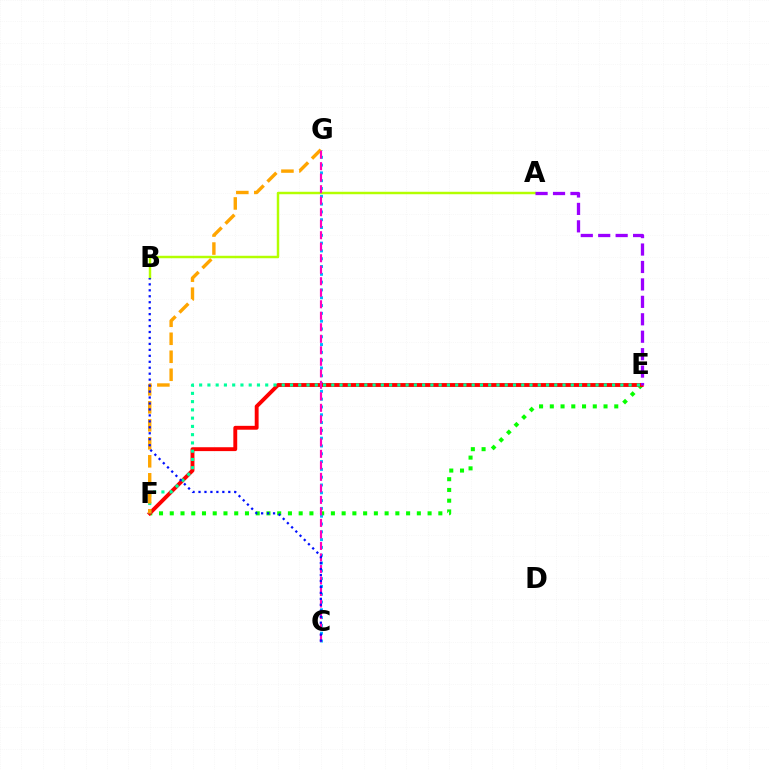{('E', 'F'): [{'color': '#08ff00', 'line_style': 'dotted', 'thickness': 2.92}, {'color': '#ff0000', 'line_style': 'solid', 'thickness': 2.79}, {'color': '#00ff9d', 'line_style': 'dotted', 'thickness': 2.24}], ('C', 'G'): [{'color': '#00b5ff', 'line_style': 'dotted', 'thickness': 2.12}, {'color': '#ff00bd', 'line_style': 'dashed', 'thickness': 1.56}], ('A', 'B'): [{'color': '#b3ff00', 'line_style': 'solid', 'thickness': 1.77}], ('A', 'E'): [{'color': '#9b00ff', 'line_style': 'dashed', 'thickness': 2.37}], ('F', 'G'): [{'color': '#ffa500', 'line_style': 'dashed', 'thickness': 2.44}], ('B', 'C'): [{'color': '#0010ff', 'line_style': 'dotted', 'thickness': 1.62}]}